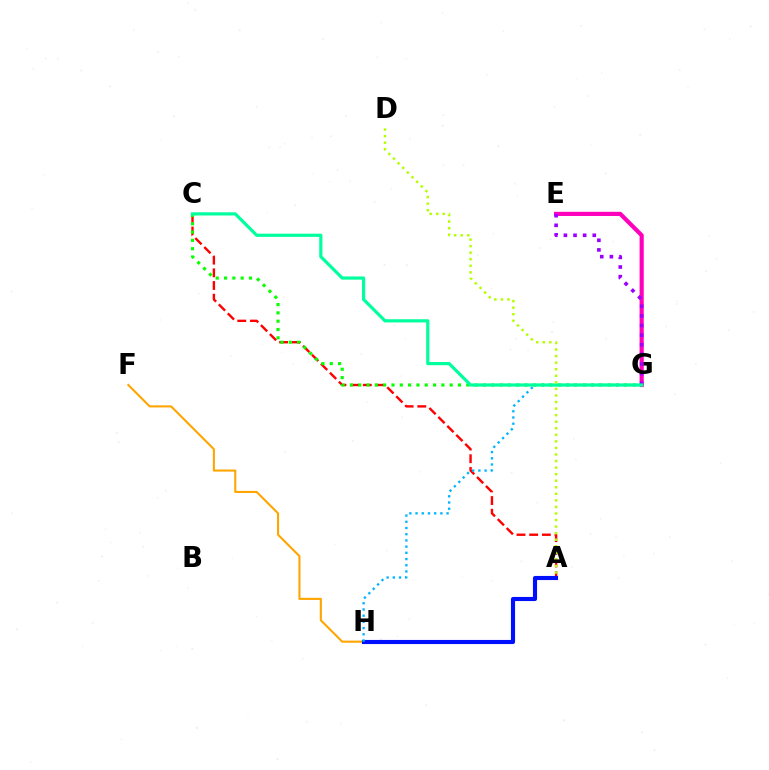{('E', 'G'): [{'color': '#ff00bd', 'line_style': 'solid', 'thickness': 3.0}, {'color': '#9b00ff', 'line_style': 'dotted', 'thickness': 2.61}], ('A', 'C'): [{'color': '#ff0000', 'line_style': 'dashed', 'thickness': 1.72}], ('F', 'H'): [{'color': '#ffa500', 'line_style': 'solid', 'thickness': 1.5}], ('C', 'G'): [{'color': '#08ff00', 'line_style': 'dotted', 'thickness': 2.26}, {'color': '#00ff9d', 'line_style': 'solid', 'thickness': 2.3}], ('A', 'H'): [{'color': '#0010ff', 'line_style': 'solid', 'thickness': 2.96}], ('G', 'H'): [{'color': '#00b5ff', 'line_style': 'dotted', 'thickness': 1.69}], ('A', 'D'): [{'color': '#b3ff00', 'line_style': 'dotted', 'thickness': 1.78}]}